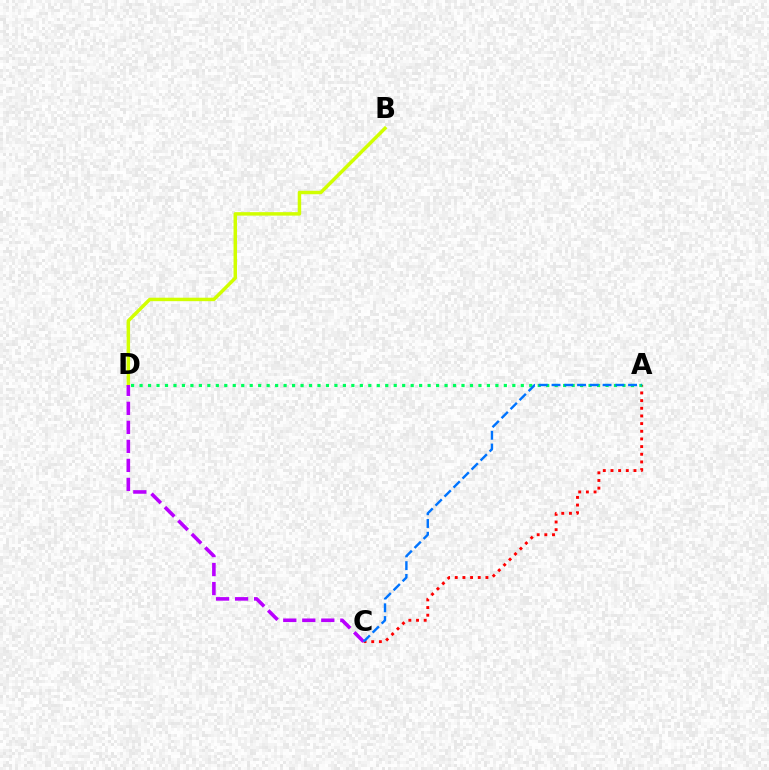{('B', 'D'): [{'color': '#d1ff00', 'line_style': 'solid', 'thickness': 2.5}], ('A', 'C'): [{'color': '#ff0000', 'line_style': 'dotted', 'thickness': 2.08}, {'color': '#0074ff', 'line_style': 'dashed', 'thickness': 1.73}], ('A', 'D'): [{'color': '#00ff5c', 'line_style': 'dotted', 'thickness': 2.3}], ('C', 'D'): [{'color': '#b900ff', 'line_style': 'dashed', 'thickness': 2.58}]}